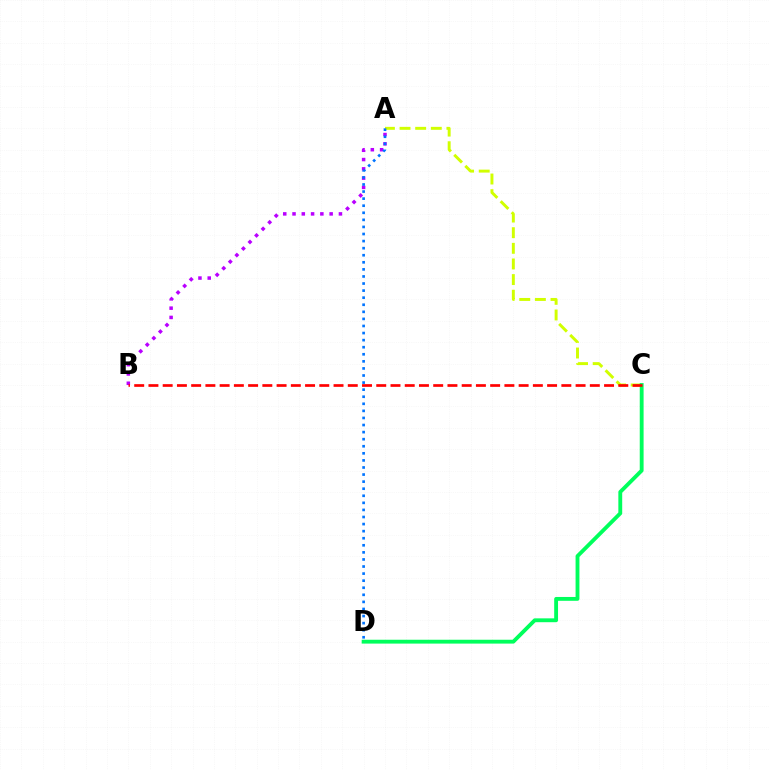{('A', 'C'): [{'color': '#d1ff00', 'line_style': 'dashed', 'thickness': 2.12}], ('C', 'D'): [{'color': '#00ff5c', 'line_style': 'solid', 'thickness': 2.77}], ('A', 'B'): [{'color': '#b900ff', 'line_style': 'dotted', 'thickness': 2.52}], ('B', 'C'): [{'color': '#ff0000', 'line_style': 'dashed', 'thickness': 1.93}], ('A', 'D'): [{'color': '#0074ff', 'line_style': 'dotted', 'thickness': 1.92}]}